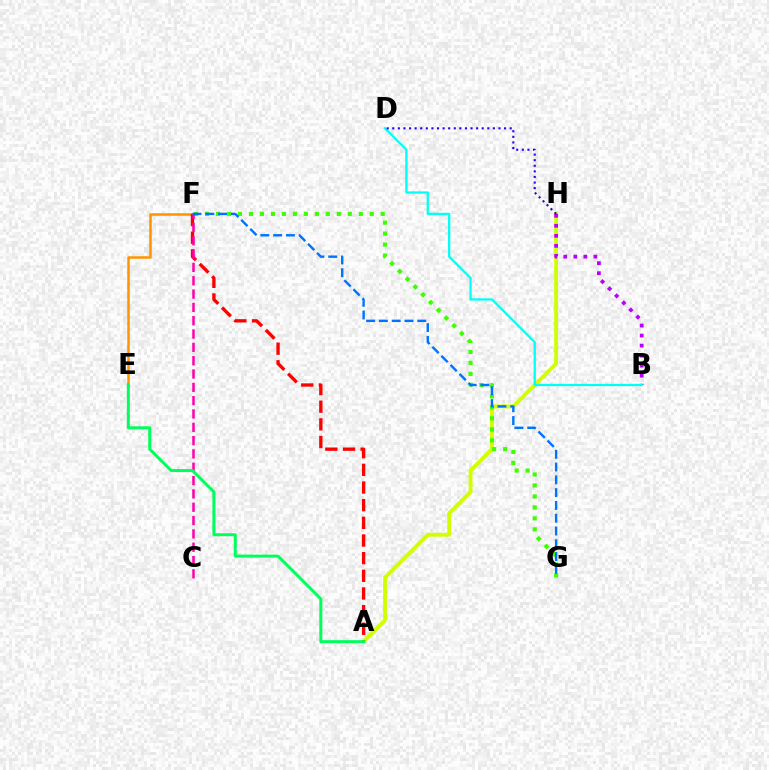{('E', 'F'): [{'color': '#ff9400', 'line_style': 'solid', 'thickness': 1.8}], ('A', 'H'): [{'color': '#d1ff00', 'line_style': 'solid', 'thickness': 2.79}], ('F', 'G'): [{'color': '#3dff00', 'line_style': 'dotted', 'thickness': 2.98}, {'color': '#0074ff', 'line_style': 'dashed', 'thickness': 1.74}], ('A', 'F'): [{'color': '#ff0000', 'line_style': 'dashed', 'thickness': 2.4}], ('B', 'H'): [{'color': '#b900ff', 'line_style': 'dotted', 'thickness': 2.72}], ('C', 'F'): [{'color': '#ff00ac', 'line_style': 'dashed', 'thickness': 1.81}], ('B', 'D'): [{'color': '#00fff6', 'line_style': 'solid', 'thickness': 1.63}], ('D', 'H'): [{'color': '#2500ff', 'line_style': 'dotted', 'thickness': 1.52}], ('A', 'E'): [{'color': '#00ff5c', 'line_style': 'solid', 'thickness': 2.16}]}